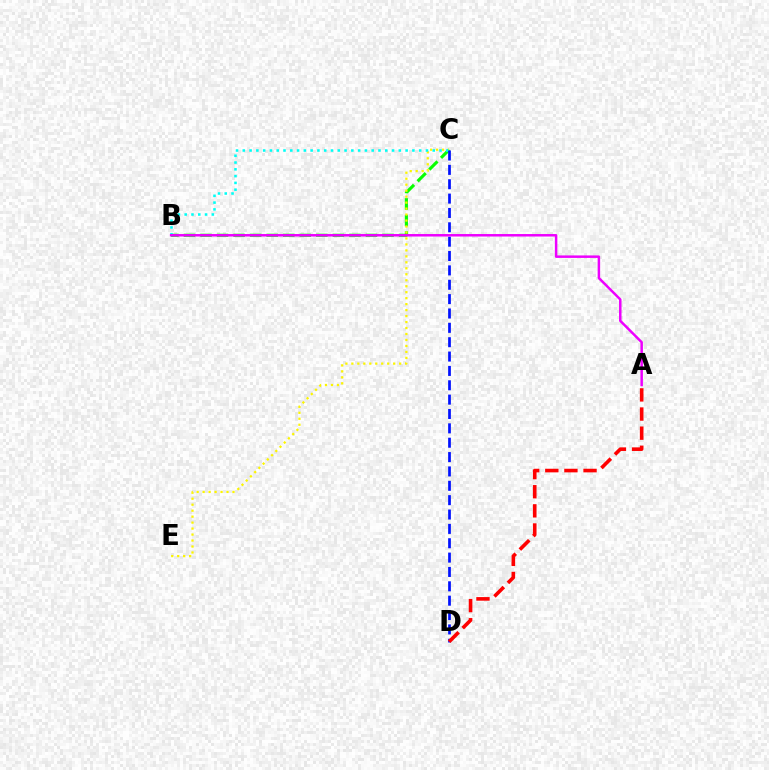{('B', 'C'): [{'color': '#08ff00', 'line_style': 'dashed', 'thickness': 2.25}, {'color': '#00fff6', 'line_style': 'dotted', 'thickness': 1.84}], ('C', 'E'): [{'color': '#fcf500', 'line_style': 'dotted', 'thickness': 1.62}], ('C', 'D'): [{'color': '#0010ff', 'line_style': 'dashed', 'thickness': 1.95}], ('A', 'B'): [{'color': '#ee00ff', 'line_style': 'solid', 'thickness': 1.79}], ('A', 'D'): [{'color': '#ff0000', 'line_style': 'dashed', 'thickness': 2.6}]}